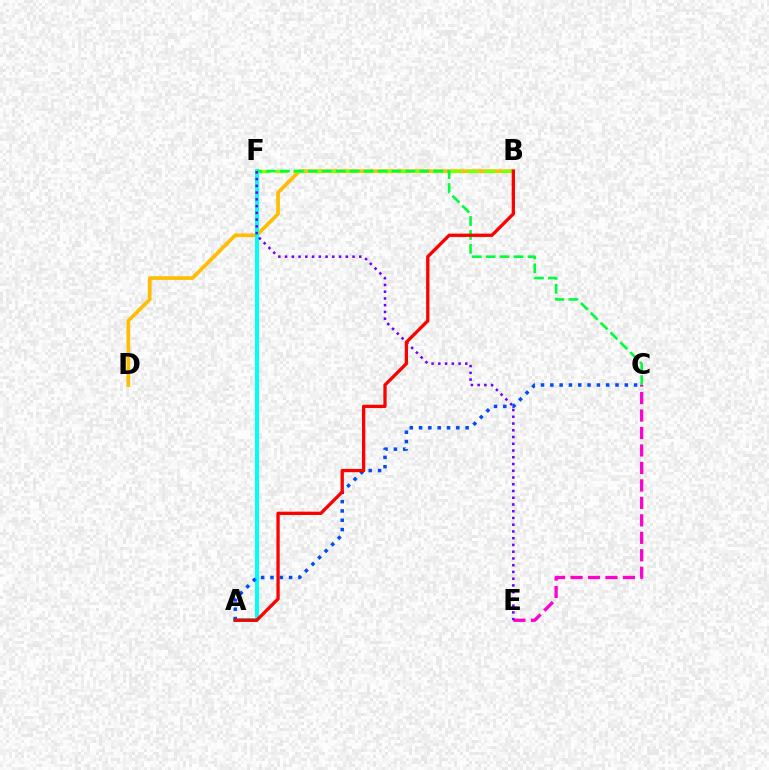{('B', 'D'): [{'color': '#ffbd00', 'line_style': 'solid', 'thickness': 2.65}], ('C', 'E'): [{'color': '#ff00cf', 'line_style': 'dashed', 'thickness': 2.37}], ('A', 'F'): [{'color': '#00fff6', 'line_style': 'solid', 'thickness': 2.85}], ('B', 'F'): [{'color': '#84ff00', 'line_style': 'dashed', 'thickness': 2.36}], ('C', 'F'): [{'color': '#00ff39', 'line_style': 'dashed', 'thickness': 1.89}], ('A', 'C'): [{'color': '#004bff', 'line_style': 'dotted', 'thickness': 2.53}], ('E', 'F'): [{'color': '#7200ff', 'line_style': 'dotted', 'thickness': 1.83}], ('A', 'B'): [{'color': '#ff0000', 'line_style': 'solid', 'thickness': 2.38}]}